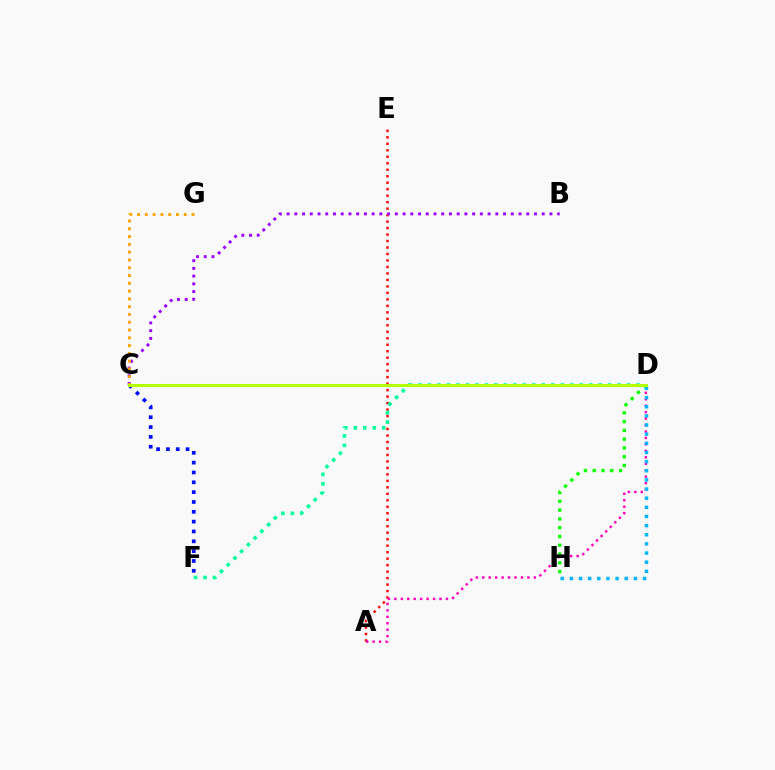{('A', 'E'): [{'color': '#ff0000', 'line_style': 'dotted', 'thickness': 1.76}], ('D', 'F'): [{'color': '#00ff9d', 'line_style': 'dotted', 'thickness': 2.58}], ('B', 'C'): [{'color': '#9b00ff', 'line_style': 'dotted', 'thickness': 2.1}], ('A', 'D'): [{'color': '#ff00bd', 'line_style': 'dotted', 'thickness': 1.75}], ('D', 'H'): [{'color': '#08ff00', 'line_style': 'dotted', 'thickness': 2.39}, {'color': '#00b5ff', 'line_style': 'dotted', 'thickness': 2.48}], ('C', 'G'): [{'color': '#ffa500', 'line_style': 'dotted', 'thickness': 2.12}], ('C', 'F'): [{'color': '#0010ff', 'line_style': 'dotted', 'thickness': 2.67}], ('C', 'D'): [{'color': '#b3ff00', 'line_style': 'solid', 'thickness': 2.21}]}